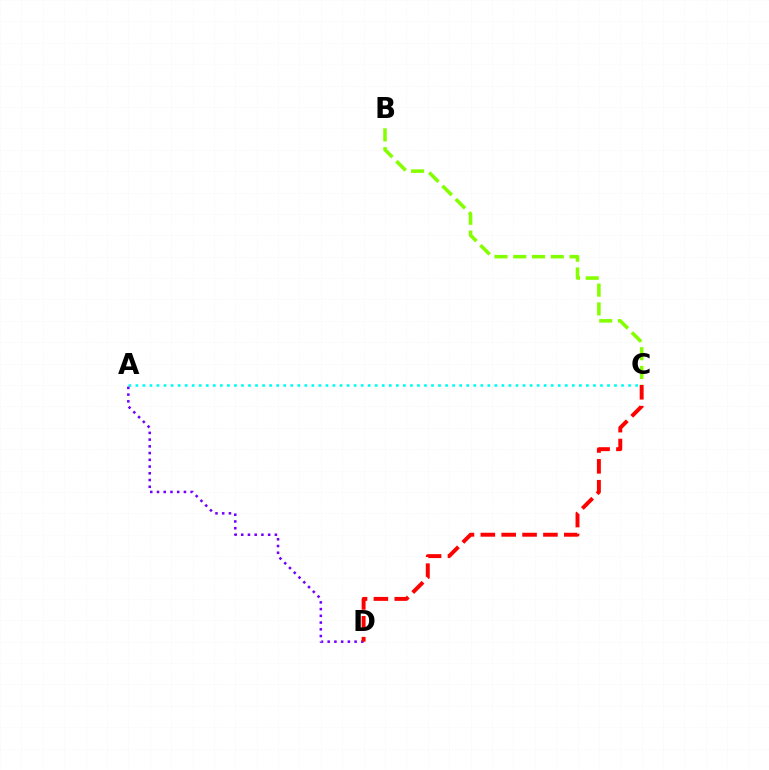{('A', 'C'): [{'color': '#00fff6', 'line_style': 'dotted', 'thickness': 1.91}], ('A', 'D'): [{'color': '#7200ff', 'line_style': 'dotted', 'thickness': 1.83}], ('C', 'D'): [{'color': '#ff0000', 'line_style': 'dashed', 'thickness': 2.83}], ('B', 'C'): [{'color': '#84ff00', 'line_style': 'dashed', 'thickness': 2.55}]}